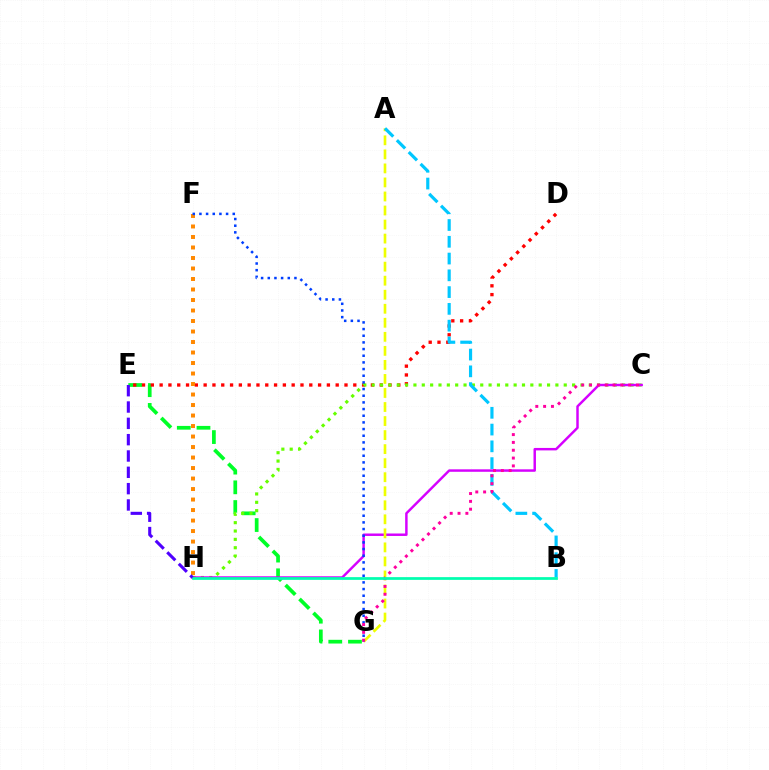{('E', 'G'): [{'color': '#00ff27', 'line_style': 'dashed', 'thickness': 2.68}], ('D', 'E'): [{'color': '#ff0000', 'line_style': 'dotted', 'thickness': 2.39}], ('C', 'H'): [{'color': '#66ff00', 'line_style': 'dotted', 'thickness': 2.27}, {'color': '#d600ff', 'line_style': 'solid', 'thickness': 1.77}], ('F', 'H'): [{'color': '#ff8800', 'line_style': 'dotted', 'thickness': 2.85}], ('A', 'G'): [{'color': '#eeff00', 'line_style': 'dashed', 'thickness': 1.91}], ('A', 'B'): [{'color': '#00c7ff', 'line_style': 'dashed', 'thickness': 2.28}], ('F', 'G'): [{'color': '#003fff', 'line_style': 'dotted', 'thickness': 1.81}], ('C', 'G'): [{'color': '#ff00a0', 'line_style': 'dotted', 'thickness': 2.13}], ('B', 'H'): [{'color': '#00ffaf', 'line_style': 'solid', 'thickness': 1.97}], ('E', 'H'): [{'color': '#4f00ff', 'line_style': 'dashed', 'thickness': 2.22}]}